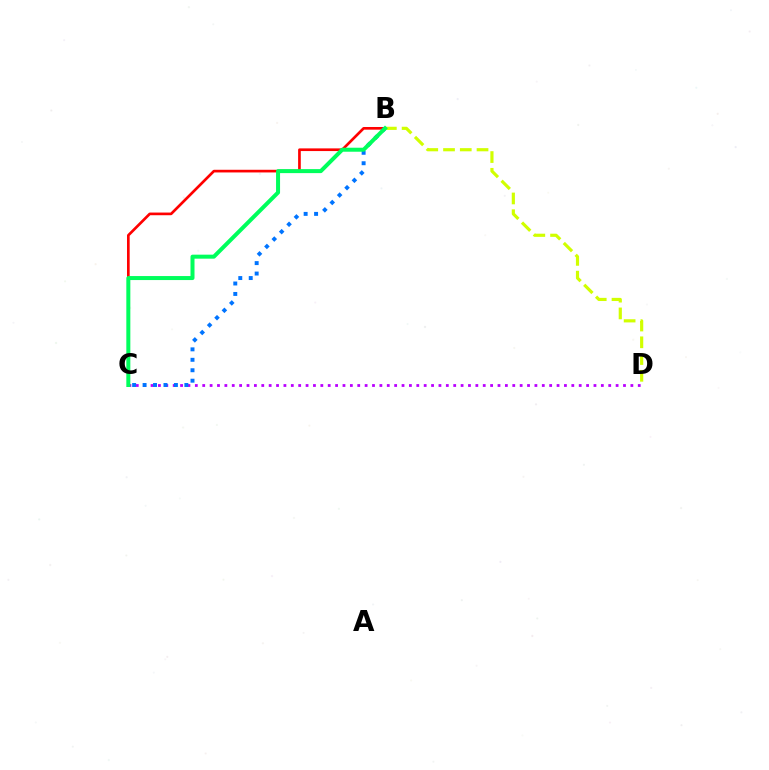{('B', 'C'): [{'color': '#ff0000', 'line_style': 'solid', 'thickness': 1.92}, {'color': '#0074ff', 'line_style': 'dotted', 'thickness': 2.84}, {'color': '#00ff5c', 'line_style': 'solid', 'thickness': 2.88}], ('C', 'D'): [{'color': '#b900ff', 'line_style': 'dotted', 'thickness': 2.01}], ('B', 'D'): [{'color': '#d1ff00', 'line_style': 'dashed', 'thickness': 2.28}]}